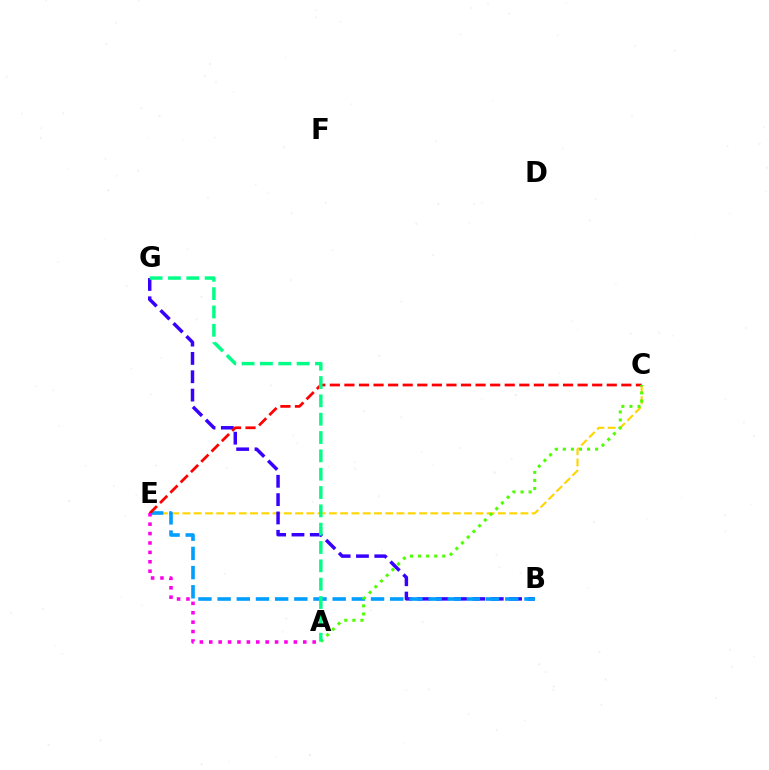{('C', 'E'): [{'color': '#ffd500', 'line_style': 'dashed', 'thickness': 1.53}, {'color': '#ff0000', 'line_style': 'dashed', 'thickness': 1.98}], ('B', 'G'): [{'color': '#3700ff', 'line_style': 'dashed', 'thickness': 2.49}], ('B', 'E'): [{'color': '#009eff', 'line_style': 'dashed', 'thickness': 2.61}], ('A', 'E'): [{'color': '#ff00ed', 'line_style': 'dotted', 'thickness': 2.55}], ('A', 'C'): [{'color': '#4fff00', 'line_style': 'dotted', 'thickness': 2.19}], ('A', 'G'): [{'color': '#00ff86', 'line_style': 'dashed', 'thickness': 2.49}]}